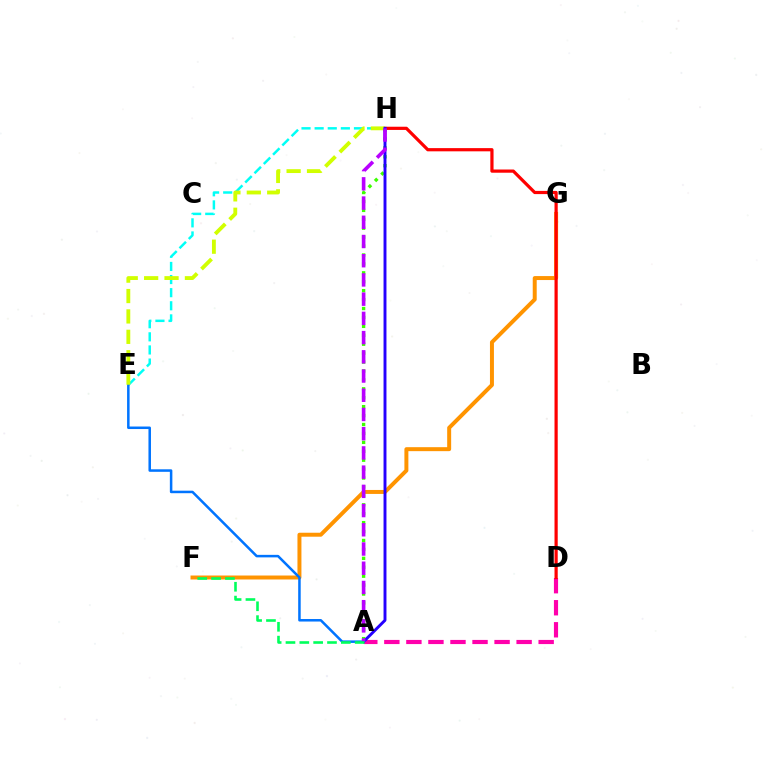{('E', 'H'): [{'color': '#00fff6', 'line_style': 'dashed', 'thickness': 1.78}, {'color': '#d1ff00', 'line_style': 'dashed', 'thickness': 2.77}], ('F', 'G'): [{'color': '#ff9400', 'line_style': 'solid', 'thickness': 2.86}], ('A', 'D'): [{'color': '#ff00ac', 'line_style': 'dashed', 'thickness': 2.99}], ('D', 'H'): [{'color': '#ff0000', 'line_style': 'solid', 'thickness': 2.31}], ('A', 'E'): [{'color': '#0074ff', 'line_style': 'solid', 'thickness': 1.81}], ('A', 'H'): [{'color': '#3dff00', 'line_style': 'dotted', 'thickness': 2.42}, {'color': '#2500ff', 'line_style': 'solid', 'thickness': 2.11}, {'color': '#b900ff', 'line_style': 'dashed', 'thickness': 2.61}], ('A', 'F'): [{'color': '#00ff5c', 'line_style': 'dashed', 'thickness': 1.88}]}